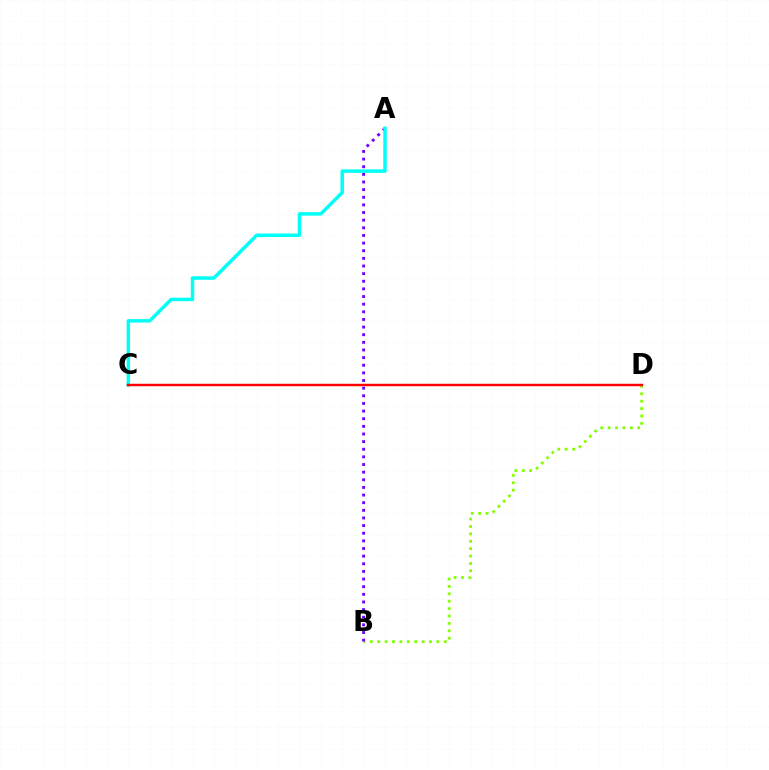{('B', 'D'): [{'color': '#84ff00', 'line_style': 'dotted', 'thickness': 2.01}], ('A', 'B'): [{'color': '#7200ff', 'line_style': 'dotted', 'thickness': 2.07}], ('A', 'C'): [{'color': '#00fff6', 'line_style': 'solid', 'thickness': 2.49}], ('C', 'D'): [{'color': '#ff0000', 'line_style': 'solid', 'thickness': 1.76}]}